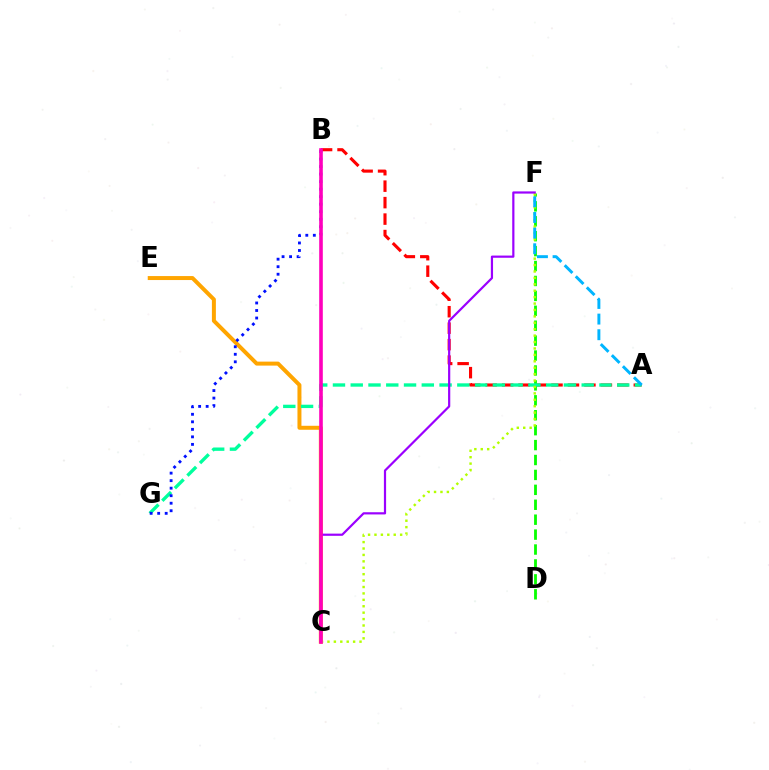{('C', 'E'): [{'color': '#ffa500', 'line_style': 'solid', 'thickness': 2.86}], ('A', 'B'): [{'color': '#ff0000', 'line_style': 'dashed', 'thickness': 2.24}], ('D', 'F'): [{'color': '#08ff00', 'line_style': 'dashed', 'thickness': 2.03}], ('A', 'G'): [{'color': '#00ff9d', 'line_style': 'dashed', 'thickness': 2.41}], ('C', 'F'): [{'color': '#b3ff00', 'line_style': 'dotted', 'thickness': 1.74}, {'color': '#9b00ff', 'line_style': 'solid', 'thickness': 1.58}], ('A', 'F'): [{'color': '#00b5ff', 'line_style': 'dashed', 'thickness': 2.12}], ('B', 'G'): [{'color': '#0010ff', 'line_style': 'dotted', 'thickness': 2.04}], ('B', 'C'): [{'color': '#ff00bd', 'line_style': 'solid', 'thickness': 2.6}]}